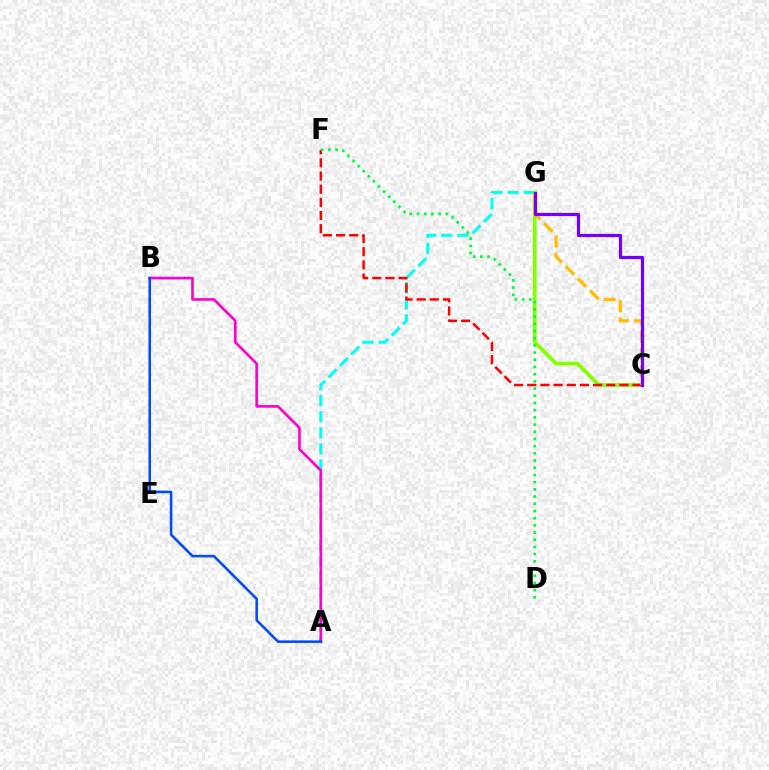{('A', 'G'): [{'color': '#00fff6', 'line_style': 'dashed', 'thickness': 2.18}], ('C', 'G'): [{'color': '#84ff00', 'line_style': 'solid', 'thickness': 2.69}, {'color': '#ffbd00', 'line_style': 'dashed', 'thickness': 2.35}, {'color': '#7200ff', 'line_style': 'solid', 'thickness': 2.31}], ('C', 'F'): [{'color': '#ff0000', 'line_style': 'dashed', 'thickness': 1.79}], ('D', 'F'): [{'color': '#00ff39', 'line_style': 'dotted', 'thickness': 1.96}], ('A', 'B'): [{'color': '#ff00cf', 'line_style': 'solid', 'thickness': 1.9}, {'color': '#004bff', 'line_style': 'solid', 'thickness': 1.84}]}